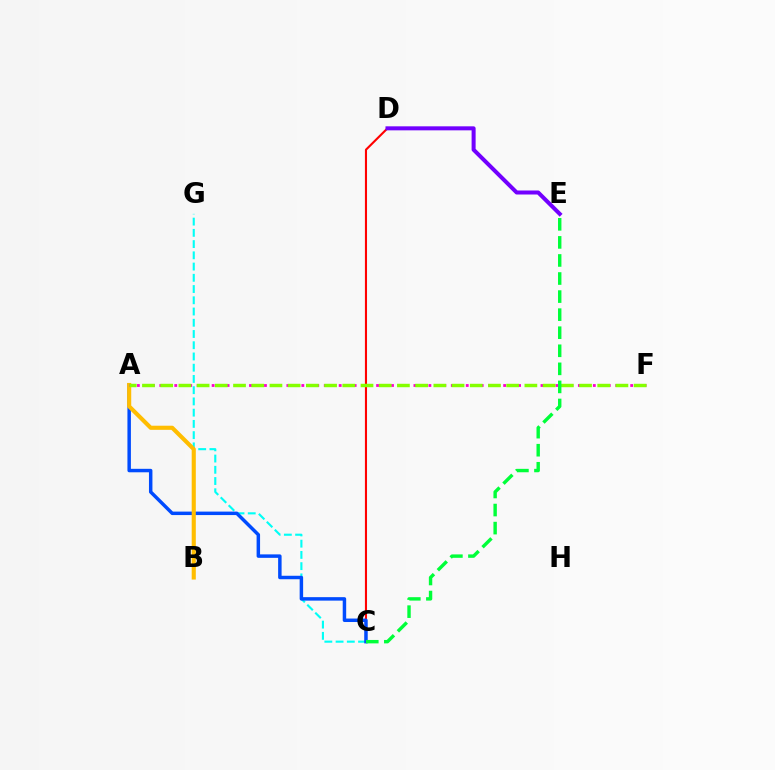{('C', 'G'): [{'color': '#00fff6', 'line_style': 'dashed', 'thickness': 1.53}], ('C', 'D'): [{'color': '#ff0000', 'line_style': 'solid', 'thickness': 1.52}], ('A', 'C'): [{'color': '#004bff', 'line_style': 'solid', 'thickness': 2.5}], ('A', 'B'): [{'color': '#ffbd00', 'line_style': 'solid', 'thickness': 2.97}], ('A', 'F'): [{'color': '#ff00cf', 'line_style': 'dotted', 'thickness': 2.03}, {'color': '#84ff00', 'line_style': 'dashed', 'thickness': 2.47}], ('D', 'E'): [{'color': '#7200ff', 'line_style': 'solid', 'thickness': 2.89}], ('C', 'E'): [{'color': '#00ff39', 'line_style': 'dashed', 'thickness': 2.45}]}